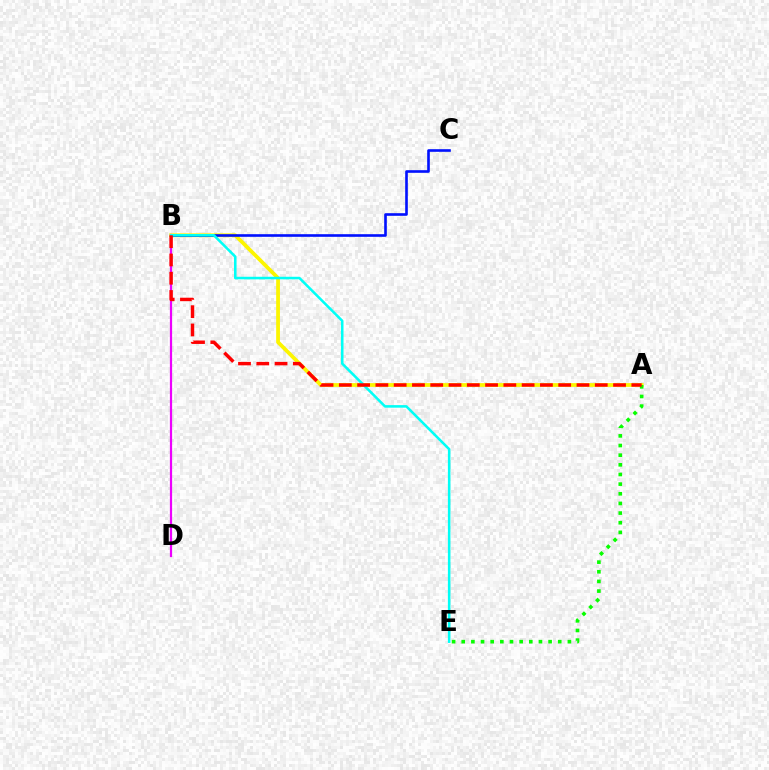{('A', 'B'): [{'color': '#fcf500', 'line_style': 'solid', 'thickness': 2.72}, {'color': '#ff0000', 'line_style': 'dashed', 'thickness': 2.48}], ('B', 'C'): [{'color': '#0010ff', 'line_style': 'solid', 'thickness': 1.89}], ('B', 'D'): [{'color': '#ee00ff', 'line_style': 'solid', 'thickness': 1.6}], ('A', 'E'): [{'color': '#08ff00', 'line_style': 'dotted', 'thickness': 2.62}], ('B', 'E'): [{'color': '#00fff6', 'line_style': 'solid', 'thickness': 1.84}]}